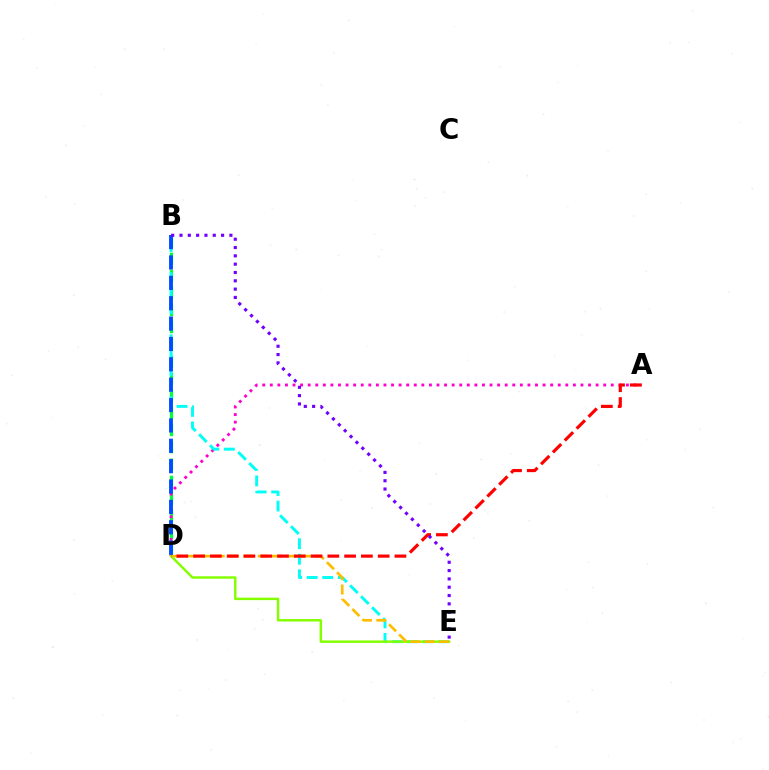{('B', 'D'): [{'color': '#00ff39', 'line_style': 'dashed', 'thickness': 2.33}, {'color': '#004bff', 'line_style': 'dashed', 'thickness': 2.77}], ('A', 'D'): [{'color': '#ff00cf', 'line_style': 'dotted', 'thickness': 2.06}, {'color': '#ff0000', 'line_style': 'dashed', 'thickness': 2.28}], ('B', 'E'): [{'color': '#00fff6', 'line_style': 'dashed', 'thickness': 2.11}, {'color': '#7200ff', 'line_style': 'dotted', 'thickness': 2.26}], ('D', 'E'): [{'color': '#84ff00', 'line_style': 'solid', 'thickness': 1.77}, {'color': '#ffbd00', 'line_style': 'dashed', 'thickness': 1.95}]}